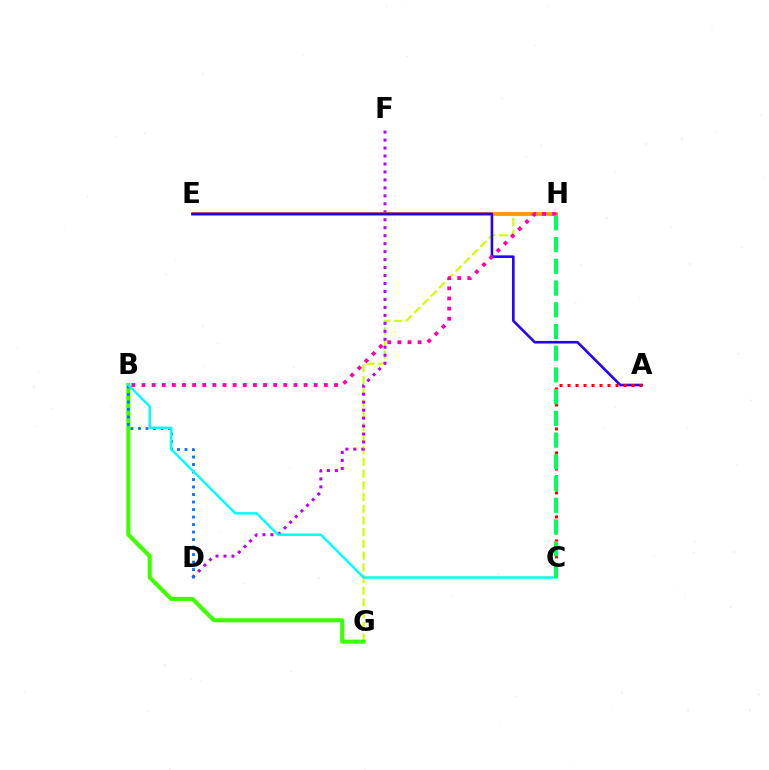{('G', 'H'): [{'color': '#d1ff00', 'line_style': 'dashed', 'thickness': 1.59}], ('D', 'F'): [{'color': '#b900ff', 'line_style': 'dotted', 'thickness': 2.17}], ('B', 'G'): [{'color': '#3dff00', 'line_style': 'solid', 'thickness': 2.95}], ('E', 'H'): [{'color': '#ff9400', 'line_style': 'solid', 'thickness': 2.66}], ('B', 'D'): [{'color': '#0074ff', 'line_style': 'dotted', 'thickness': 2.04}], ('A', 'E'): [{'color': '#2500ff', 'line_style': 'solid', 'thickness': 1.88}], ('B', 'C'): [{'color': '#00fff6', 'line_style': 'solid', 'thickness': 1.77}], ('A', 'C'): [{'color': '#ff0000', 'line_style': 'dotted', 'thickness': 2.17}], ('B', 'H'): [{'color': '#ff00ac', 'line_style': 'dotted', 'thickness': 2.75}], ('C', 'H'): [{'color': '#00ff5c', 'line_style': 'dashed', 'thickness': 2.95}]}